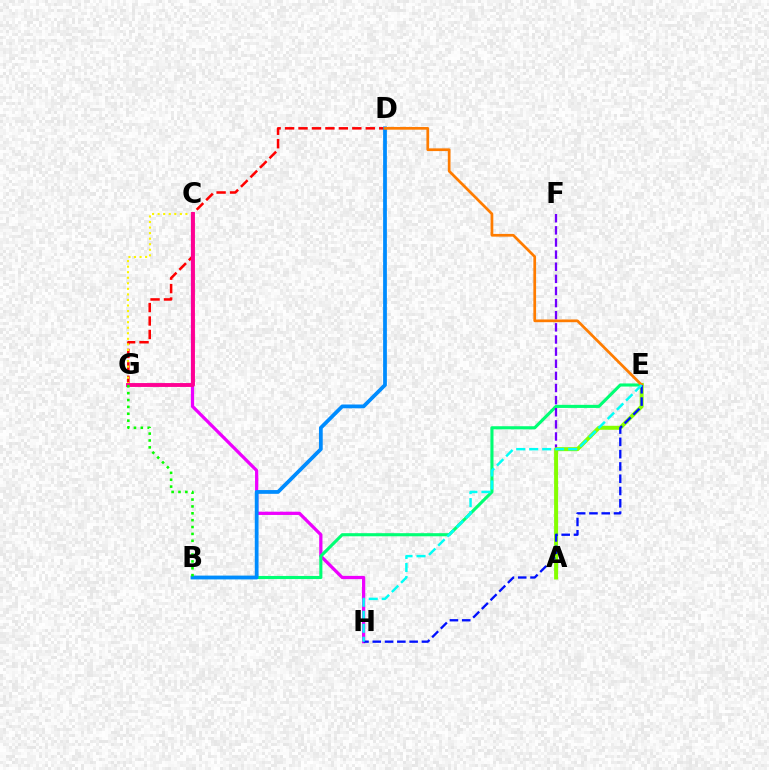{('C', 'H'): [{'color': '#ee00ff', 'line_style': 'solid', 'thickness': 2.34}], ('B', 'E'): [{'color': '#00ff74', 'line_style': 'solid', 'thickness': 2.23}], ('A', 'F'): [{'color': '#7200ff', 'line_style': 'dashed', 'thickness': 1.65}], ('D', 'G'): [{'color': '#ff0000', 'line_style': 'dashed', 'thickness': 1.83}], ('A', 'E'): [{'color': '#84ff00', 'line_style': 'solid', 'thickness': 2.86}], ('C', 'G'): [{'color': '#fcf500', 'line_style': 'dotted', 'thickness': 1.51}, {'color': '#ff0094', 'line_style': 'solid', 'thickness': 2.8}], ('B', 'D'): [{'color': '#008cff', 'line_style': 'solid', 'thickness': 2.71}], ('D', 'E'): [{'color': '#ff7c00', 'line_style': 'solid', 'thickness': 1.96}], ('E', 'H'): [{'color': '#0010ff', 'line_style': 'dashed', 'thickness': 1.67}, {'color': '#00fff6', 'line_style': 'dashed', 'thickness': 1.77}], ('B', 'G'): [{'color': '#08ff00', 'line_style': 'dotted', 'thickness': 1.87}]}